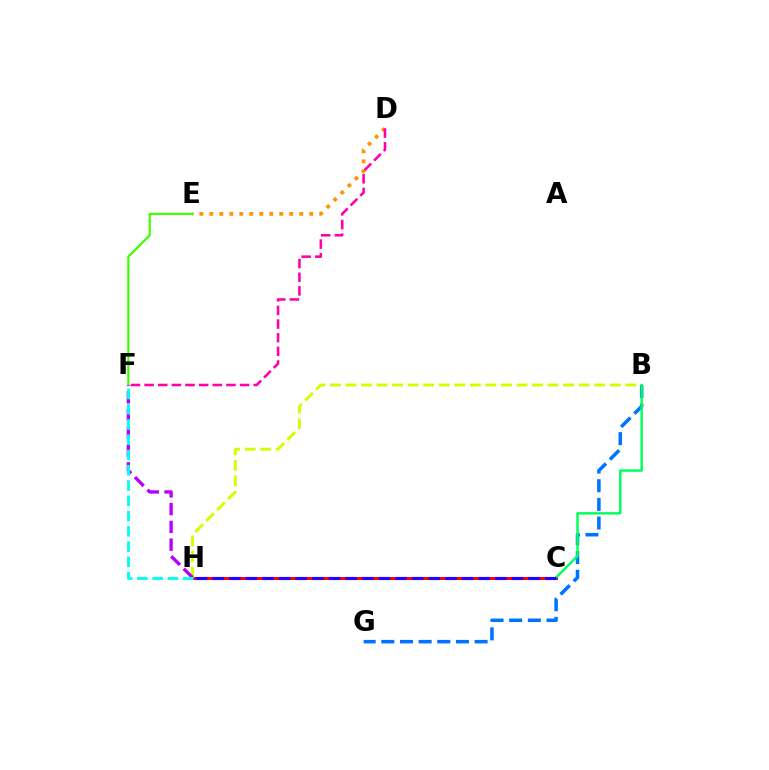{('C', 'H'): [{'color': '#ff0000', 'line_style': 'solid', 'thickness': 2.14}, {'color': '#2500ff', 'line_style': 'dashed', 'thickness': 2.26}], ('D', 'E'): [{'color': '#ff9400', 'line_style': 'dotted', 'thickness': 2.71}], ('B', 'H'): [{'color': '#d1ff00', 'line_style': 'dashed', 'thickness': 2.11}], ('E', 'F'): [{'color': '#3dff00', 'line_style': 'solid', 'thickness': 1.57}], ('B', 'G'): [{'color': '#0074ff', 'line_style': 'dashed', 'thickness': 2.53}], ('D', 'F'): [{'color': '#ff00ac', 'line_style': 'dashed', 'thickness': 1.85}], ('B', 'C'): [{'color': '#00ff5c', 'line_style': 'solid', 'thickness': 1.75}], ('F', 'H'): [{'color': '#b900ff', 'line_style': 'dashed', 'thickness': 2.41}, {'color': '#00fff6', 'line_style': 'dashed', 'thickness': 2.07}]}